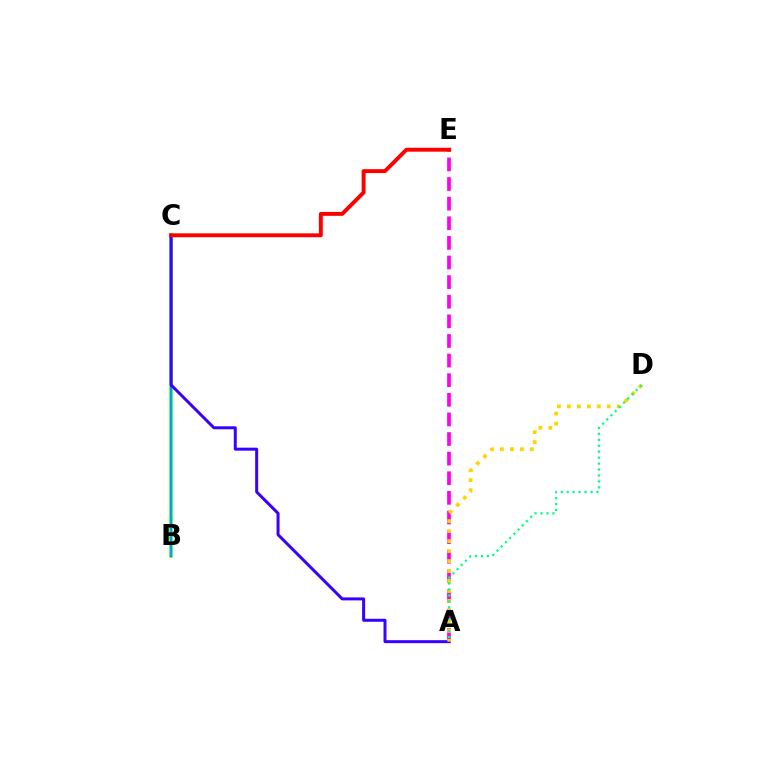{('A', 'E'): [{'color': '#ff00ed', 'line_style': 'dashed', 'thickness': 2.66}], ('B', 'C'): [{'color': '#4fff00', 'line_style': 'solid', 'thickness': 2.53}, {'color': '#009eff', 'line_style': 'solid', 'thickness': 1.59}], ('A', 'C'): [{'color': '#3700ff', 'line_style': 'solid', 'thickness': 2.15}], ('C', 'E'): [{'color': '#ff0000', 'line_style': 'solid', 'thickness': 2.82}], ('A', 'D'): [{'color': '#ffd500', 'line_style': 'dotted', 'thickness': 2.71}, {'color': '#00ff86', 'line_style': 'dotted', 'thickness': 1.62}]}